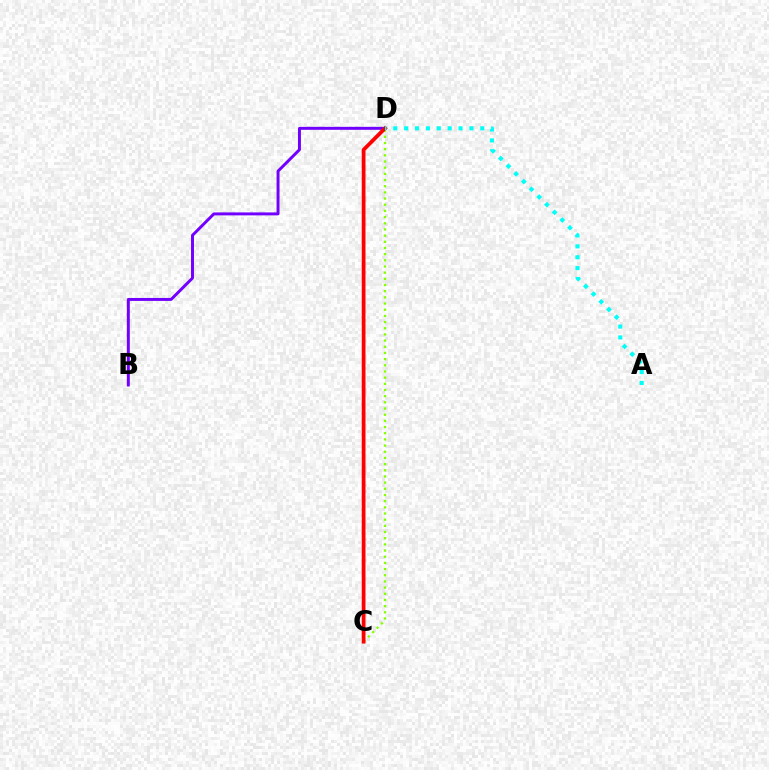{('B', 'D'): [{'color': '#7200ff', 'line_style': 'solid', 'thickness': 2.13}], ('C', 'D'): [{'color': '#84ff00', 'line_style': 'dotted', 'thickness': 1.68}, {'color': '#ff0000', 'line_style': 'solid', 'thickness': 2.71}], ('A', 'D'): [{'color': '#00fff6', 'line_style': 'dotted', 'thickness': 2.96}]}